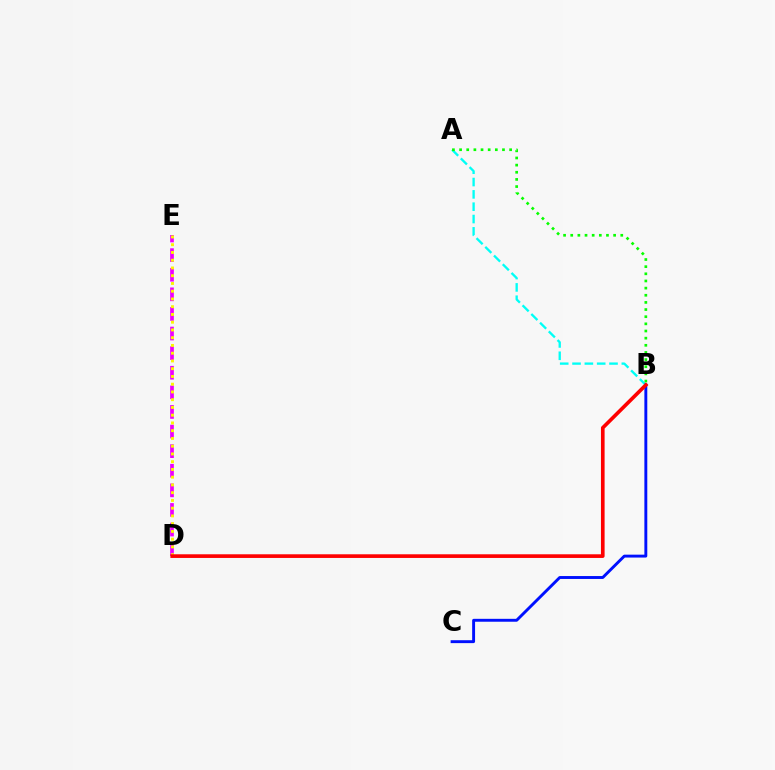{('A', 'B'): [{'color': '#00fff6', 'line_style': 'dashed', 'thickness': 1.67}, {'color': '#08ff00', 'line_style': 'dotted', 'thickness': 1.94}], ('D', 'E'): [{'color': '#ee00ff', 'line_style': 'dashed', 'thickness': 2.66}, {'color': '#fcf500', 'line_style': 'dotted', 'thickness': 2.11}], ('B', 'C'): [{'color': '#0010ff', 'line_style': 'solid', 'thickness': 2.09}], ('B', 'D'): [{'color': '#ff0000', 'line_style': 'solid', 'thickness': 2.63}]}